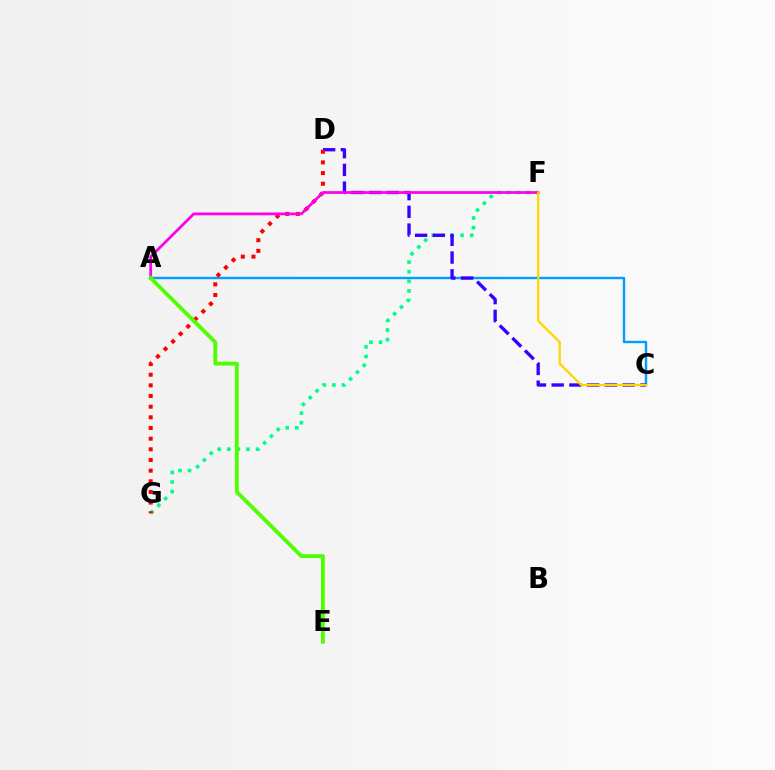{('A', 'C'): [{'color': '#009eff', 'line_style': 'solid', 'thickness': 1.74}], ('F', 'G'): [{'color': '#00ff86', 'line_style': 'dotted', 'thickness': 2.61}], ('C', 'D'): [{'color': '#3700ff', 'line_style': 'dashed', 'thickness': 2.41}], ('D', 'G'): [{'color': '#ff0000', 'line_style': 'dotted', 'thickness': 2.9}], ('A', 'F'): [{'color': '#ff00ed', 'line_style': 'solid', 'thickness': 1.98}], ('C', 'F'): [{'color': '#ffd500', 'line_style': 'solid', 'thickness': 1.64}], ('A', 'E'): [{'color': '#4fff00', 'line_style': 'solid', 'thickness': 2.76}]}